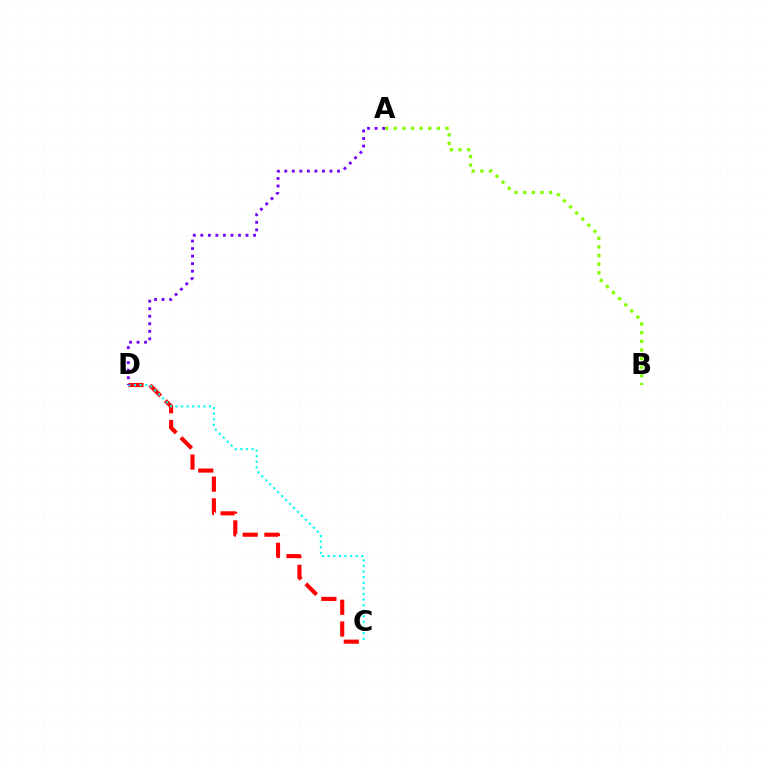{('C', 'D'): [{'color': '#ff0000', 'line_style': 'dashed', 'thickness': 2.95}, {'color': '#00fff6', 'line_style': 'dotted', 'thickness': 1.52}], ('A', 'D'): [{'color': '#7200ff', 'line_style': 'dotted', 'thickness': 2.05}], ('A', 'B'): [{'color': '#84ff00', 'line_style': 'dotted', 'thickness': 2.34}]}